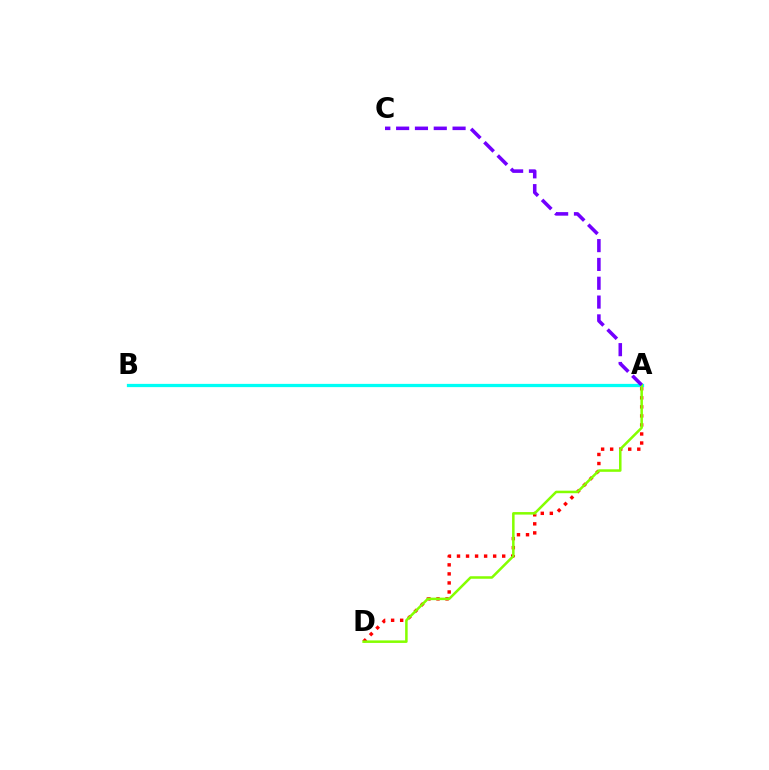{('A', 'B'): [{'color': '#00fff6', 'line_style': 'solid', 'thickness': 2.34}], ('A', 'D'): [{'color': '#ff0000', 'line_style': 'dotted', 'thickness': 2.46}, {'color': '#84ff00', 'line_style': 'solid', 'thickness': 1.82}], ('A', 'C'): [{'color': '#7200ff', 'line_style': 'dashed', 'thickness': 2.56}]}